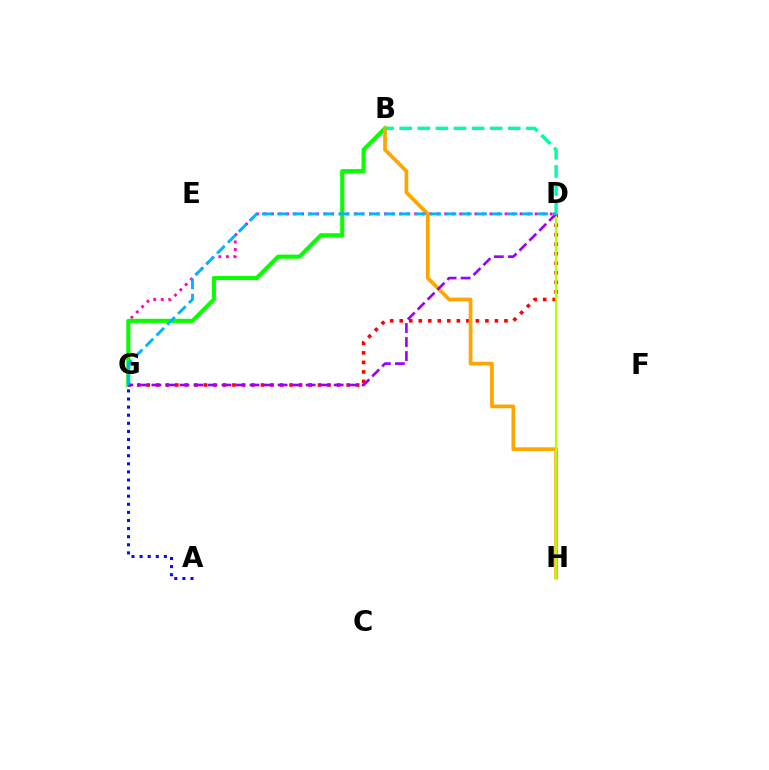{('D', 'G'): [{'color': '#ff00bd', 'line_style': 'dotted', 'thickness': 2.05}, {'color': '#ff0000', 'line_style': 'dotted', 'thickness': 2.59}, {'color': '#9b00ff', 'line_style': 'dashed', 'thickness': 1.9}, {'color': '#00b5ff', 'line_style': 'dashed', 'thickness': 2.08}], ('B', 'G'): [{'color': '#08ff00', 'line_style': 'solid', 'thickness': 2.94}], ('B', 'H'): [{'color': '#ffa500', 'line_style': 'solid', 'thickness': 2.67}], ('A', 'G'): [{'color': '#0010ff', 'line_style': 'dotted', 'thickness': 2.2}], ('B', 'D'): [{'color': '#00ff9d', 'line_style': 'dashed', 'thickness': 2.46}], ('D', 'H'): [{'color': '#b3ff00', 'line_style': 'solid', 'thickness': 1.59}]}